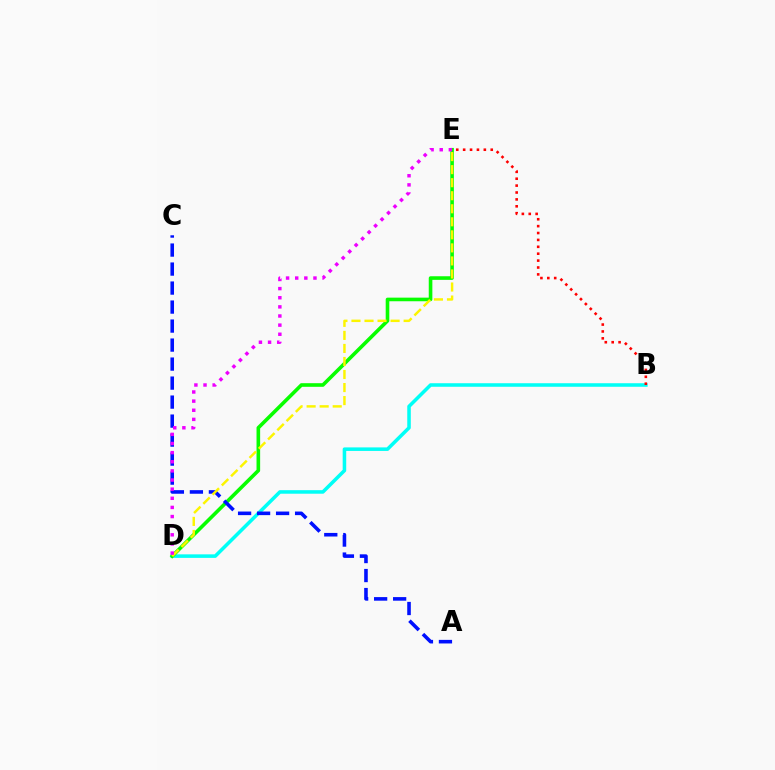{('B', 'D'): [{'color': '#00fff6', 'line_style': 'solid', 'thickness': 2.55}], ('D', 'E'): [{'color': '#08ff00', 'line_style': 'solid', 'thickness': 2.6}, {'color': '#fcf500', 'line_style': 'dashed', 'thickness': 1.77}, {'color': '#ee00ff', 'line_style': 'dotted', 'thickness': 2.48}], ('A', 'C'): [{'color': '#0010ff', 'line_style': 'dashed', 'thickness': 2.58}], ('B', 'E'): [{'color': '#ff0000', 'line_style': 'dotted', 'thickness': 1.87}]}